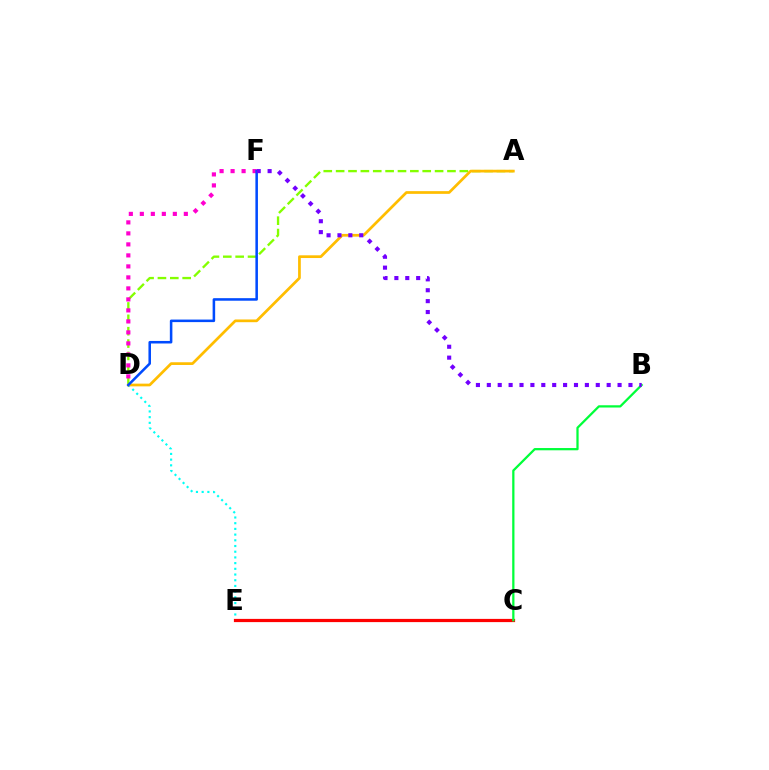{('A', 'D'): [{'color': '#84ff00', 'line_style': 'dashed', 'thickness': 1.68}, {'color': '#ffbd00', 'line_style': 'solid', 'thickness': 1.96}], ('D', 'E'): [{'color': '#00fff6', 'line_style': 'dotted', 'thickness': 1.55}], ('D', 'F'): [{'color': '#ff00cf', 'line_style': 'dotted', 'thickness': 2.99}, {'color': '#004bff', 'line_style': 'solid', 'thickness': 1.83}], ('C', 'E'): [{'color': '#ff0000', 'line_style': 'solid', 'thickness': 2.32}], ('B', 'C'): [{'color': '#00ff39', 'line_style': 'solid', 'thickness': 1.62}], ('B', 'F'): [{'color': '#7200ff', 'line_style': 'dotted', 'thickness': 2.96}]}